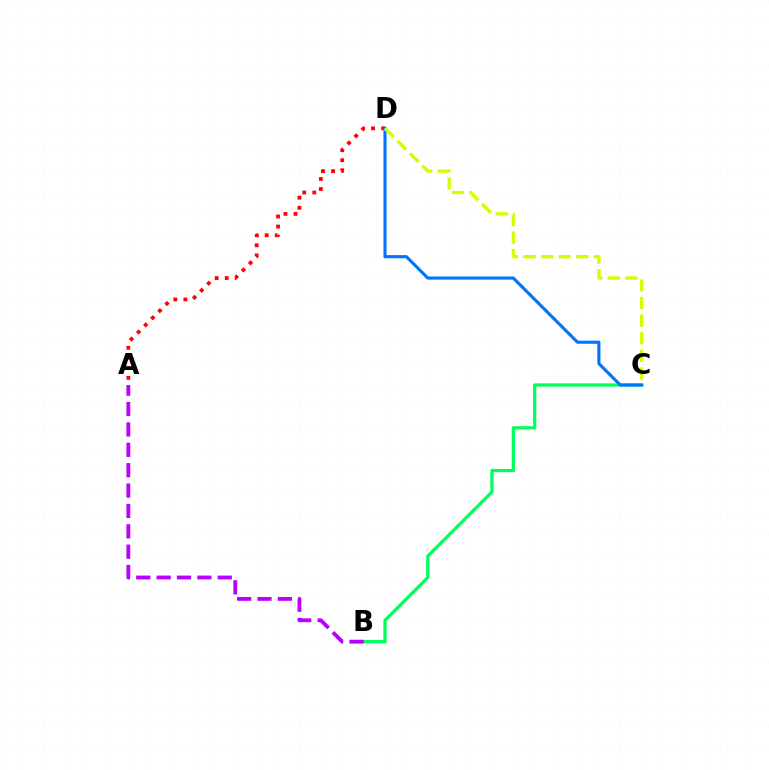{('A', 'D'): [{'color': '#ff0000', 'line_style': 'dotted', 'thickness': 2.73}], ('B', 'C'): [{'color': '#00ff5c', 'line_style': 'solid', 'thickness': 2.33}], ('A', 'B'): [{'color': '#b900ff', 'line_style': 'dashed', 'thickness': 2.77}], ('C', 'D'): [{'color': '#0074ff', 'line_style': 'solid', 'thickness': 2.24}, {'color': '#d1ff00', 'line_style': 'dashed', 'thickness': 2.39}]}